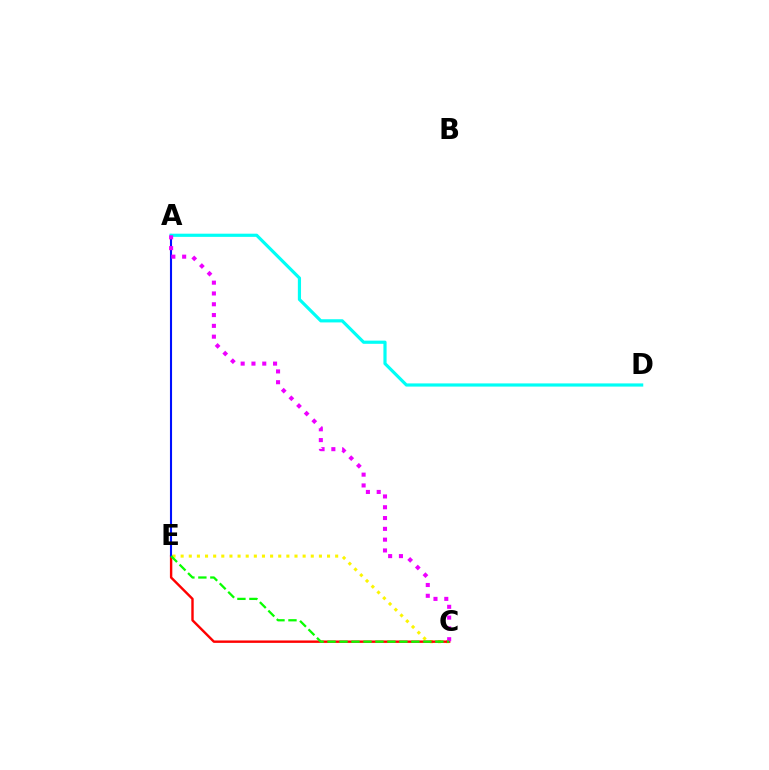{('C', 'E'): [{'color': '#fcf500', 'line_style': 'dotted', 'thickness': 2.21}, {'color': '#ff0000', 'line_style': 'solid', 'thickness': 1.73}, {'color': '#08ff00', 'line_style': 'dashed', 'thickness': 1.63}], ('A', 'E'): [{'color': '#0010ff', 'line_style': 'solid', 'thickness': 1.51}], ('A', 'D'): [{'color': '#00fff6', 'line_style': 'solid', 'thickness': 2.29}], ('A', 'C'): [{'color': '#ee00ff', 'line_style': 'dotted', 'thickness': 2.93}]}